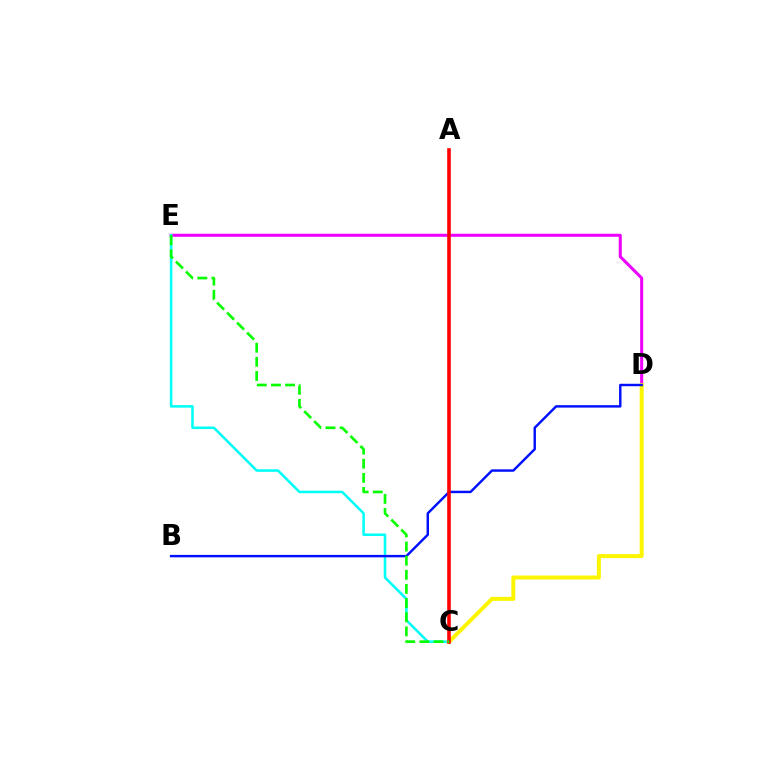{('D', 'E'): [{'color': '#ee00ff', 'line_style': 'solid', 'thickness': 2.18}], ('C', 'E'): [{'color': '#00fff6', 'line_style': 'solid', 'thickness': 1.83}, {'color': '#08ff00', 'line_style': 'dashed', 'thickness': 1.92}], ('C', 'D'): [{'color': '#fcf500', 'line_style': 'solid', 'thickness': 2.86}], ('B', 'D'): [{'color': '#0010ff', 'line_style': 'solid', 'thickness': 1.75}], ('A', 'C'): [{'color': '#ff0000', 'line_style': 'solid', 'thickness': 2.59}]}